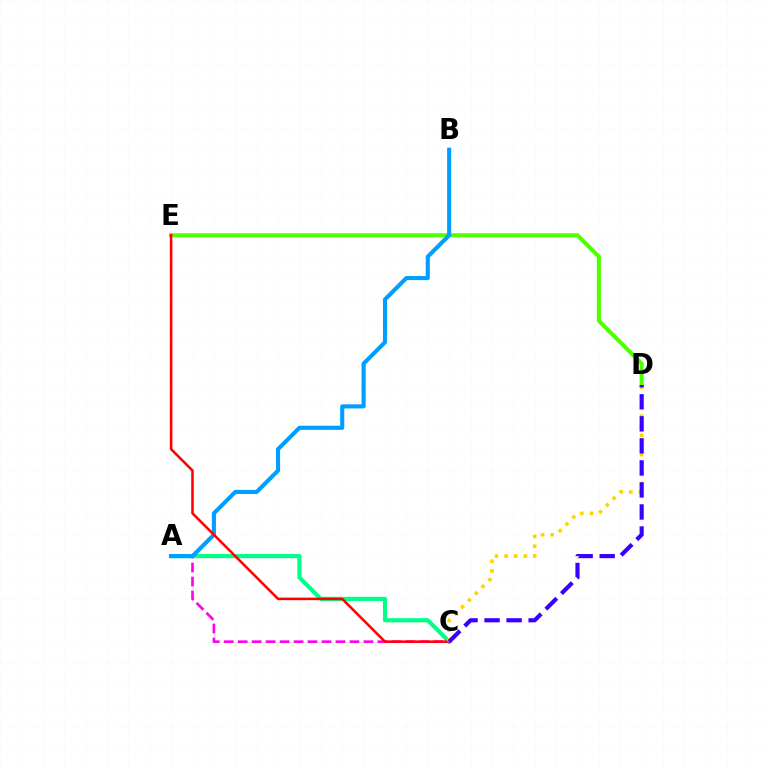{('D', 'E'): [{'color': '#4fff00', 'line_style': 'solid', 'thickness': 2.93}], ('A', 'C'): [{'color': '#ff00ed', 'line_style': 'dashed', 'thickness': 1.9}, {'color': '#00ff86', 'line_style': 'solid', 'thickness': 2.98}], ('A', 'B'): [{'color': '#009eff', 'line_style': 'solid', 'thickness': 2.95}], ('C', 'E'): [{'color': '#ff0000', 'line_style': 'solid', 'thickness': 1.83}], ('C', 'D'): [{'color': '#ffd500', 'line_style': 'dotted', 'thickness': 2.62}, {'color': '#3700ff', 'line_style': 'dashed', 'thickness': 2.99}]}